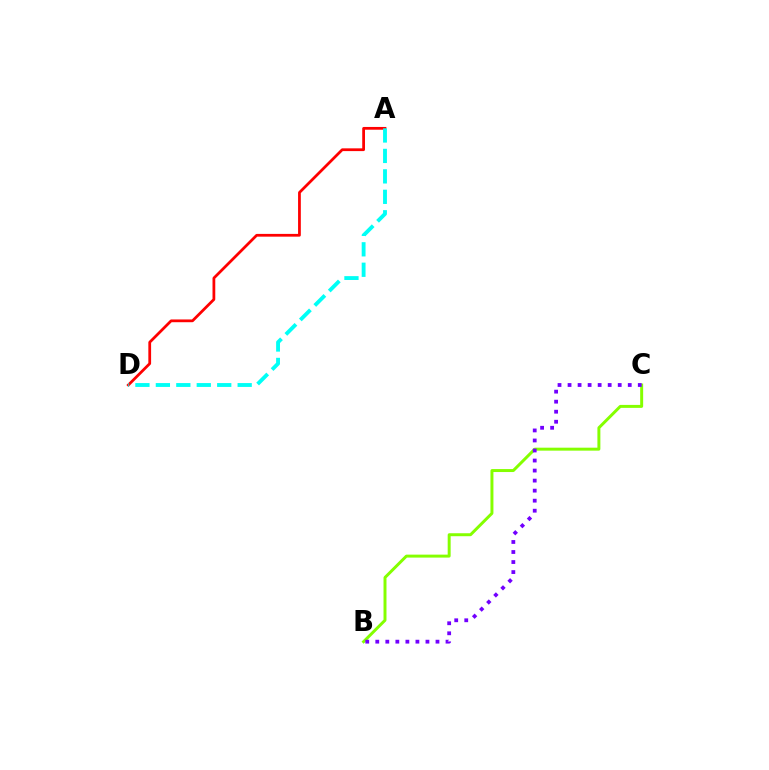{('A', 'D'): [{'color': '#ff0000', 'line_style': 'solid', 'thickness': 1.99}, {'color': '#00fff6', 'line_style': 'dashed', 'thickness': 2.78}], ('B', 'C'): [{'color': '#84ff00', 'line_style': 'solid', 'thickness': 2.14}, {'color': '#7200ff', 'line_style': 'dotted', 'thickness': 2.73}]}